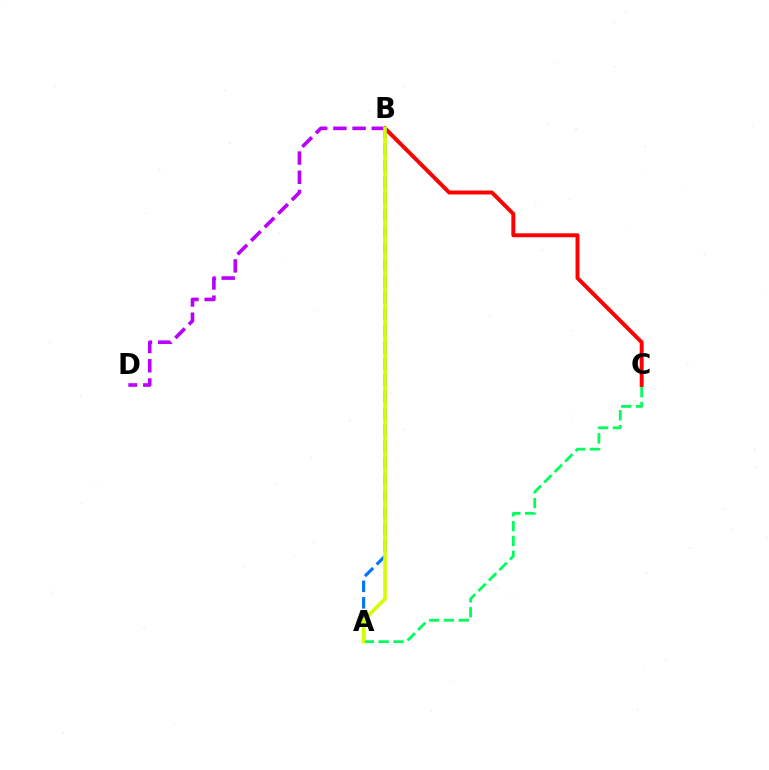{('B', 'C'): [{'color': '#ff0000', 'line_style': 'solid', 'thickness': 2.83}], ('B', 'D'): [{'color': '#b900ff', 'line_style': 'dashed', 'thickness': 2.61}], ('A', 'C'): [{'color': '#00ff5c', 'line_style': 'dashed', 'thickness': 2.01}], ('A', 'B'): [{'color': '#0074ff', 'line_style': 'dashed', 'thickness': 2.24}, {'color': '#d1ff00', 'line_style': 'solid', 'thickness': 2.58}]}